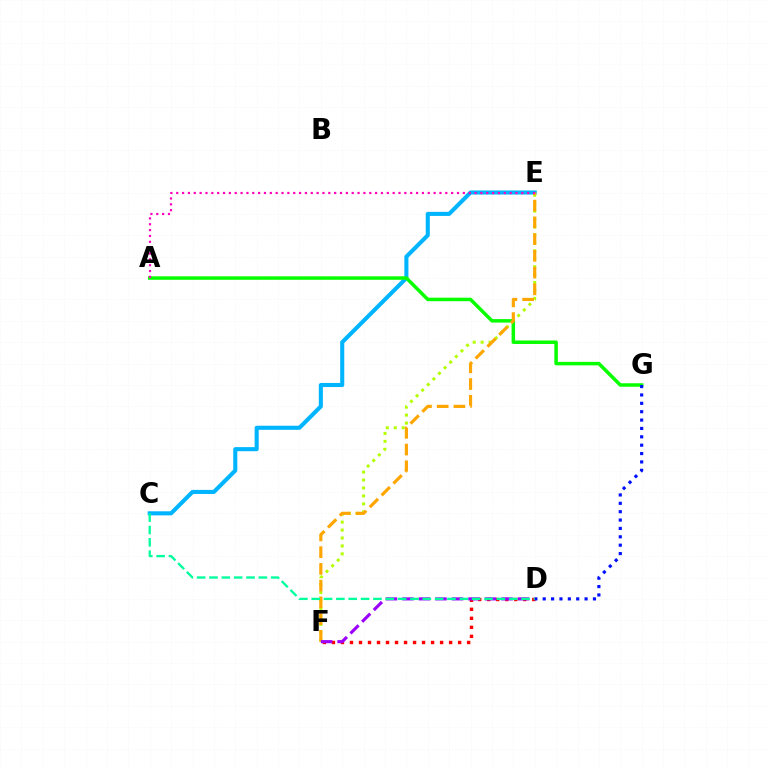{('C', 'E'): [{'color': '#00b5ff', 'line_style': 'solid', 'thickness': 2.94}], ('E', 'F'): [{'color': '#b3ff00', 'line_style': 'dotted', 'thickness': 2.16}, {'color': '#ffa500', 'line_style': 'dashed', 'thickness': 2.27}], ('D', 'F'): [{'color': '#ff0000', 'line_style': 'dotted', 'thickness': 2.45}, {'color': '#9b00ff', 'line_style': 'dashed', 'thickness': 2.24}], ('A', 'G'): [{'color': '#08ff00', 'line_style': 'solid', 'thickness': 2.52}], ('D', 'G'): [{'color': '#0010ff', 'line_style': 'dotted', 'thickness': 2.28}], ('C', 'D'): [{'color': '#00ff9d', 'line_style': 'dashed', 'thickness': 1.68}], ('A', 'E'): [{'color': '#ff00bd', 'line_style': 'dotted', 'thickness': 1.59}]}